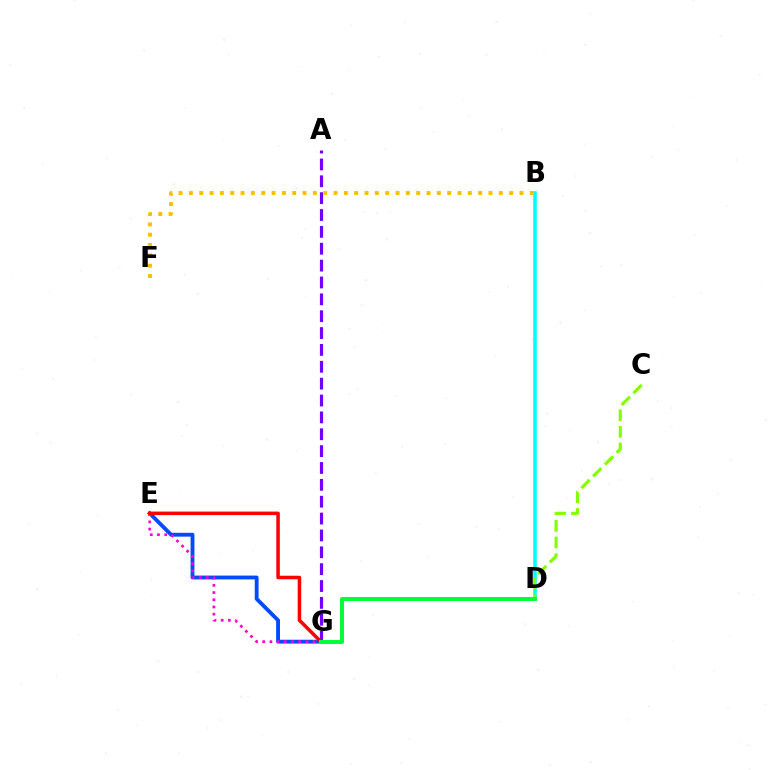{('B', 'D'): [{'color': '#00fff6', 'line_style': 'solid', 'thickness': 2.55}], ('E', 'G'): [{'color': '#004bff', 'line_style': 'solid', 'thickness': 2.76}, {'color': '#ff00cf', 'line_style': 'dotted', 'thickness': 1.96}, {'color': '#ff0000', 'line_style': 'solid', 'thickness': 2.53}], ('A', 'G'): [{'color': '#7200ff', 'line_style': 'dashed', 'thickness': 2.29}], ('B', 'F'): [{'color': '#ffbd00', 'line_style': 'dotted', 'thickness': 2.81}], ('C', 'D'): [{'color': '#84ff00', 'line_style': 'dashed', 'thickness': 2.26}], ('D', 'G'): [{'color': '#00ff39', 'line_style': 'solid', 'thickness': 2.86}]}